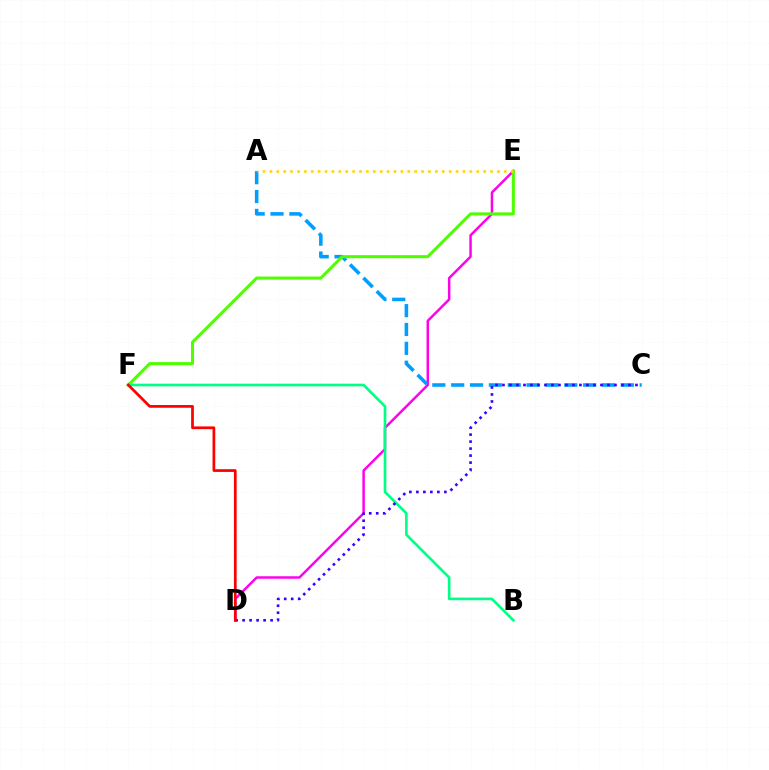{('D', 'E'): [{'color': '#ff00ed', 'line_style': 'solid', 'thickness': 1.78}], ('A', 'C'): [{'color': '#009eff', 'line_style': 'dashed', 'thickness': 2.56}], ('E', 'F'): [{'color': '#4fff00', 'line_style': 'solid', 'thickness': 2.19}], ('B', 'F'): [{'color': '#00ff86', 'line_style': 'solid', 'thickness': 1.9}], ('A', 'E'): [{'color': '#ffd500', 'line_style': 'dotted', 'thickness': 1.87}], ('C', 'D'): [{'color': '#3700ff', 'line_style': 'dotted', 'thickness': 1.9}], ('D', 'F'): [{'color': '#ff0000', 'line_style': 'solid', 'thickness': 1.96}]}